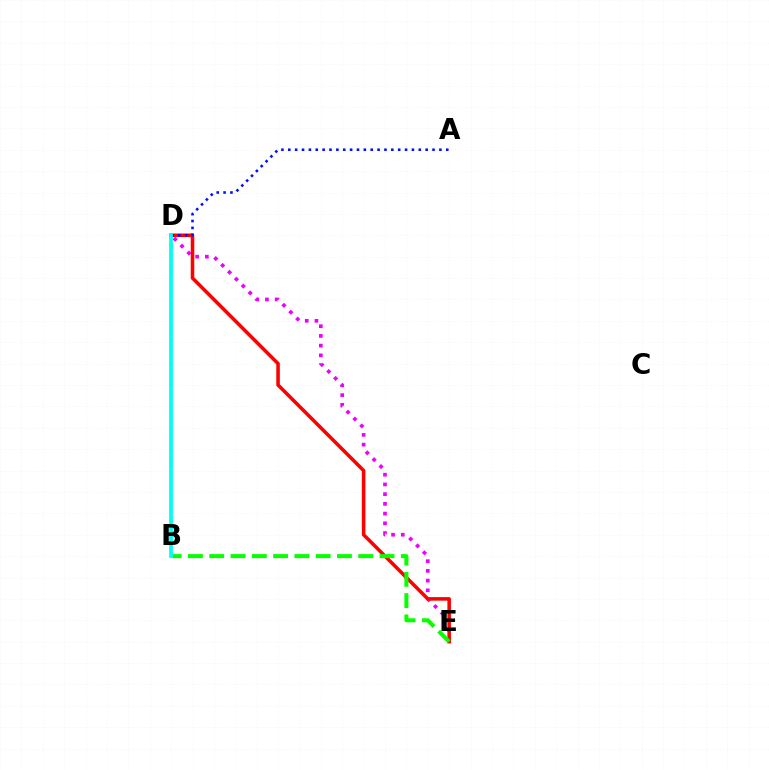{('D', 'E'): [{'color': '#ee00ff', 'line_style': 'dotted', 'thickness': 2.64}, {'color': '#ff0000', 'line_style': 'solid', 'thickness': 2.56}], ('B', 'D'): [{'color': '#fcf500', 'line_style': 'dotted', 'thickness': 2.0}, {'color': '#00fff6', 'line_style': 'solid', 'thickness': 2.71}], ('B', 'E'): [{'color': '#08ff00', 'line_style': 'dashed', 'thickness': 2.89}], ('A', 'D'): [{'color': '#0010ff', 'line_style': 'dotted', 'thickness': 1.87}]}